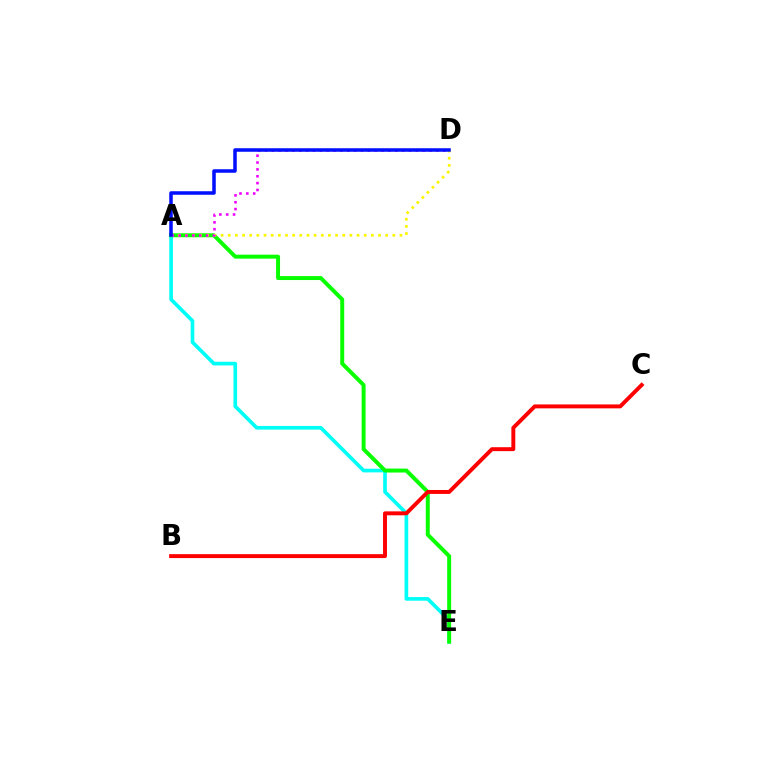{('A', 'E'): [{'color': '#00fff6', 'line_style': 'solid', 'thickness': 2.63}, {'color': '#08ff00', 'line_style': 'solid', 'thickness': 2.85}], ('B', 'C'): [{'color': '#ff0000', 'line_style': 'solid', 'thickness': 2.83}], ('A', 'D'): [{'color': '#fcf500', 'line_style': 'dotted', 'thickness': 1.94}, {'color': '#ee00ff', 'line_style': 'dotted', 'thickness': 1.86}, {'color': '#0010ff', 'line_style': 'solid', 'thickness': 2.53}]}